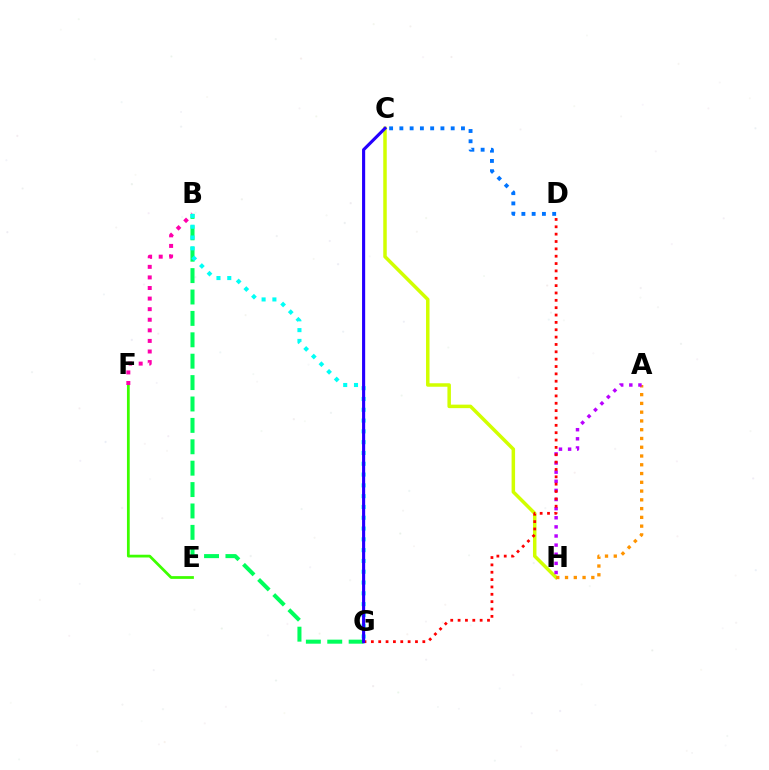{('B', 'G'): [{'color': '#00ff5c', 'line_style': 'dashed', 'thickness': 2.91}, {'color': '#00fff6', 'line_style': 'dotted', 'thickness': 2.93}], ('C', 'D'): [{'color': '#0074ff', 'line_style': 'dotted', 'thickness': 2.79}], ('E', 'F'): [{'color': '#3dff00', 'line_style': 'solid', 'thickness': 1.99}], ('C', 'H'): [{'color': '#d1ff00', 'line_style': 'solid', 'thickness': 2.52}], ('A', 'H'): [{'color': '#ff9400', 'line_style': 'dotted', 'thickness': 2.38}, {'color': '#b900ff', 'line_style': 'dotted', 'thickness': 2.48}], ('B', 'F'): [{'color': '#ff00ac', 'line_style': 'dotted', 'thickness': 2.87}], ('D', 'G'): [{'color': '#ff0000', 'line_style': 'dotted', 'thickness': 2.0}], ('C', 'G'): [{'color': '#2500ff', 'line_style': 'solid', 'thickness': 2.25}]}